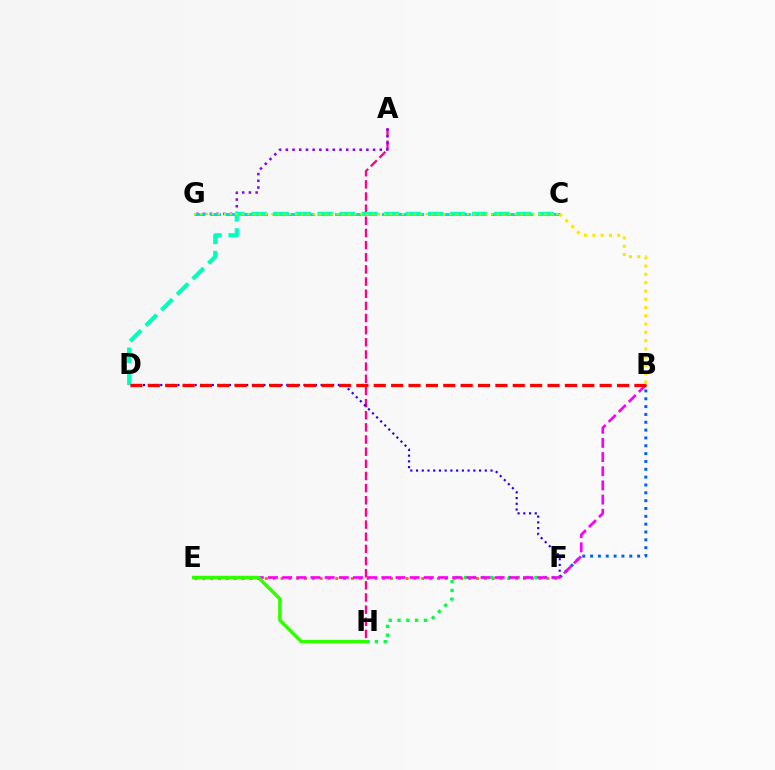{('B', 'F'): [{'color': '#005dff', 'line_style': 'dotted', 'thickness': 2.13}], ('A', 'H'): [{'color': '#ff0088', 'line_style': 'dashed', 'thickness': 1.65}], ('A', 'G'): [{'color': '#8a00ff', 'line_style': 'dotted', 'thickness': 1.82}], ('C', 'G'): [{'color': '#00d3ff', 'line_style': 'dashed', 'thickness': 2.12}, {'color': '#a2ff00', 'line_style': 'dotted', 'thickness': 1.61}], ('C', 'D'): [{'color': '#00ffbb', 'line_style': 'dashed', 'thickness': 3.0}], ('E', 'F'): [{'color': '#ff7000', 'line_style': 'dotted', 'thickness': 2.13}], ('B', 'C'): [{'color': '#ffe600', 'line_style': 'dotted', 'thickness': 2.25}], ('F', 'H'): [{'color': '#00ff45', 'line_style': 'dotted', 'thickness': 2.39}], ('D', 'F'): [{'color': '#1900ff', 'line_style': 'dotted', 'thickness': 1.56}], ('B', 'E'): [{'color': '#fa00f9', 'line_style': 'dashed', 'thickness': 1.93}], ('B', 'D'): [{'color': '#ff0000', 'line_style': 'dashed', 'thickness': 2.36}], ('E', 'H'): [{'color': '#31ff00', 'line_style': 'solid', 'thickness': 2.5}]}